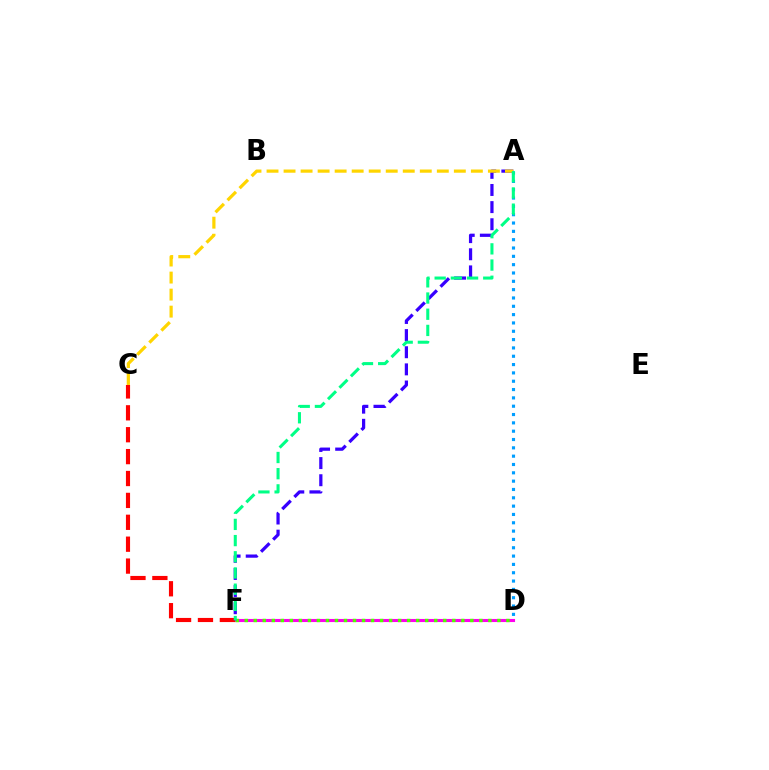{('D', 'F'): [{'color': '#ff00ed', 'line_style': 'solid', 'thickness': 2.23}, {'color': '#4fff00', 'line_style': 'dotted', 'thickness': 2.45}], ('C', 'F'): [{'color': '#ff0000', 'line_style': 'dashed', 'thickness': 2.97}], ('A', 'D'): [{'color': '#009eff', 'line_style': 'dotted', 'thickness': 2.26}], ('A', 'F'): [{'color': '#3700ff', 'line_style': 'dashed', 'thickness': 2.33}, {'color': '#00ff86', 'line_style': 'dashed', 'thickness': 2.2}], ('A', 'C'): [{'color': '#ffd500', 'line_style': 'dashed', 'thickness': 2.31}]}